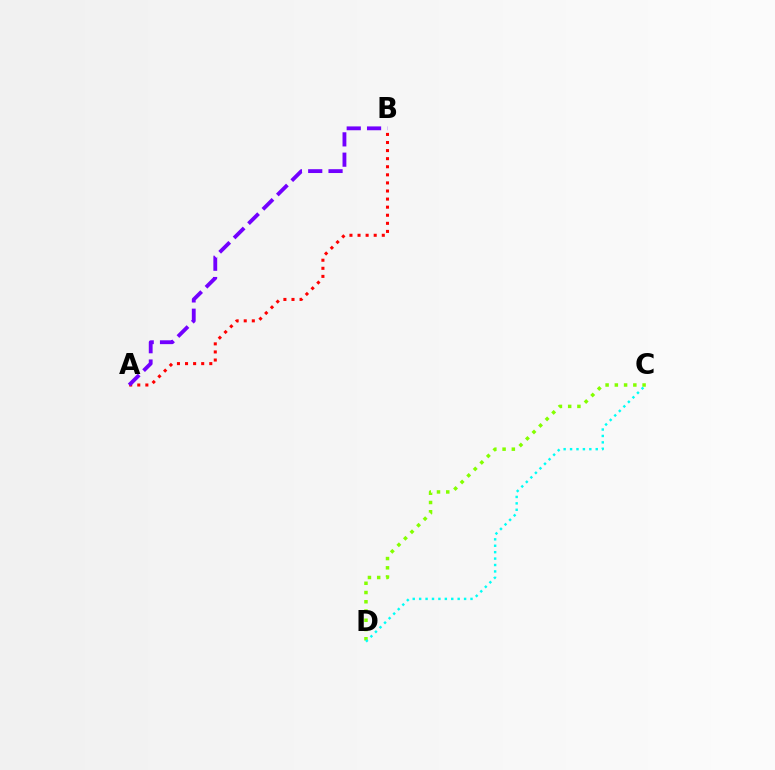{('C', 'D'): [{'color': '#84ff00', 'line_style': 'dotted', 'thickness': 2.51}, {'color': '#00fff6', 'line_style': 'dotted', 'thickness': 1.74}], ('A', 'B'): [{'color': '#ff0000', 'line_style': 'dotted', 'thickness': 2.2}, {'color': '#7200ff', 'line_style': 'dashed', 'thickness': 2.76}]}